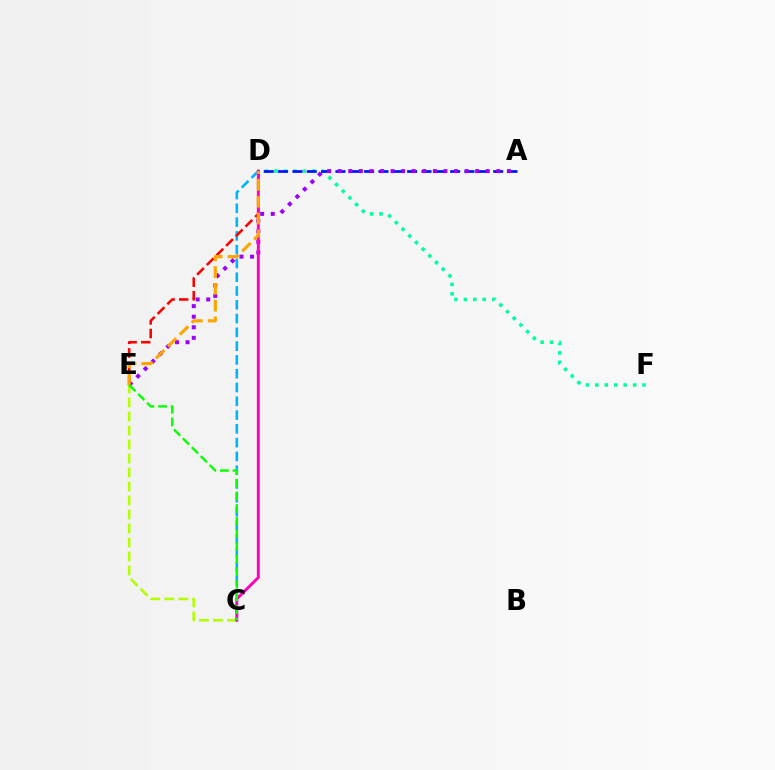{('C', 'D'): [{'color': '#00b5ff', 'line_style': 'dashed', 'thickness': 1.87}, {'color': '#ff00bd', 'line_style': 'solid', 'thickness': 2.11}], ('C', 'E'): [{'color': '#b3ff00', 'line_style': 'dashed', 'thickness': 1.9}, {'color': '#08ff00', 'line_style': 'dashed', 'thickness': 1.71}], ('D', 'F'): [{'color': '#00ff9d', 'line_style': 'dotted', 'thickness': 2.56}], ('D', 'E'): [{'color': '#ff0000', 'line_style': 'dashed', 'thickness': 1.85}, {'color': '#ffa500', 'line_style': 'dashed', 'thickness': 2.28}], ('A', 'D'): [{'color': '#0010ff', 'line_style': 'dashed', 'thickness': 1.95}], ('A', 'E'): [{'color': '#9b00ff', 'line_style': 'dotted', 'thickness': 2.87}]}